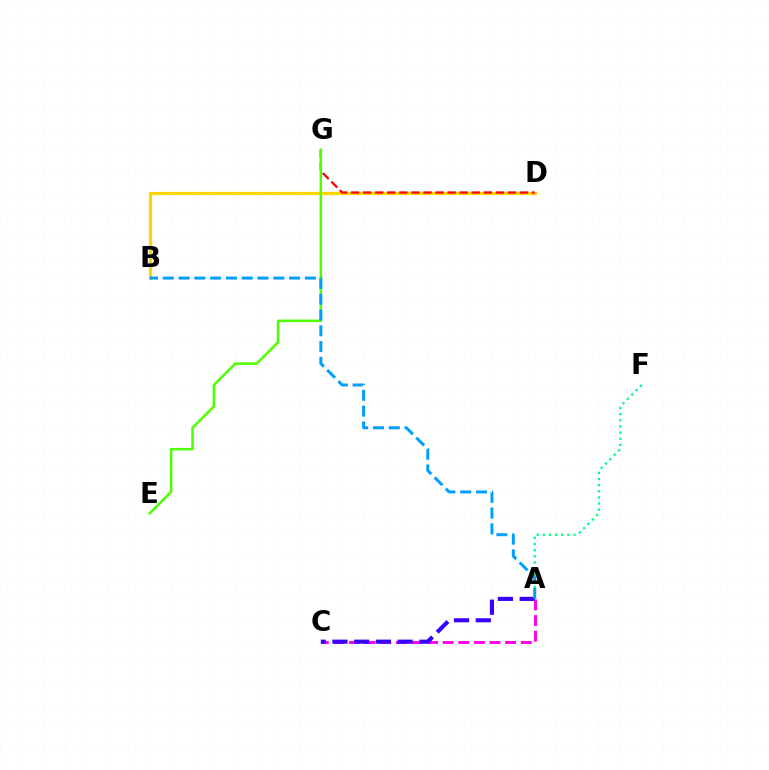{('B', 'D'): [{'color': '#ffd500', 'line_style': 'solid', 'thickness': 2.3}], ('D', 'G'): [{'color': '#ff0000', 'line_style': 'dashed', 'thickness': 1.64}], ('A', 'F'): [{'color': '#00ff86', 'line_style': 'dotted', 'thickness': 1.67}], ('A', 'C'): [{'color': '#ff00ed', 'line_style': 'dashed', 'thickness': 2.12}, {'color': '#3700ff', 'line_style': 'dashed', 'thickness': 2.95}], ('E', 'G'): [{'color': '#4fff00', 'line_style': 'solid', 'thickness': 1.81}], ('A', 'B'): [{'color': '#009eff', 'line_style': 'dashed', 'thickness': 2.15}]}